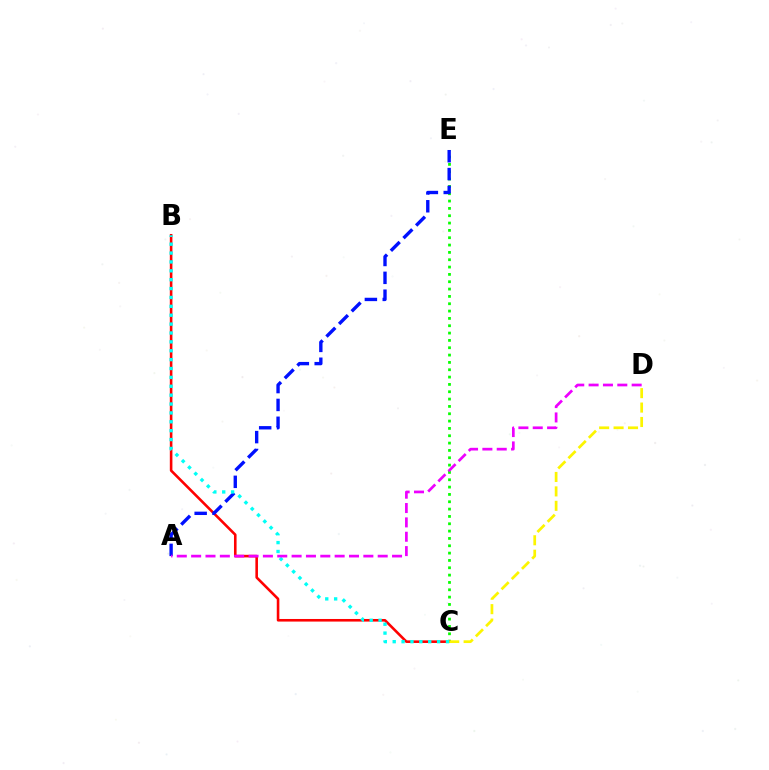{('C', 'E'): [{'color': '#08ff00', 'line_style': 'dotted', 'thickness': 1.99}], ('B', 'C'): [{'color': '#ff0000', 'line_style': 'solid', 'thickness': 1.87}, {'color': '#00fff6', 'line_style': 'dotted', 'thickness': 2.41}], ('A', 'E'): [{'color': '#0010ff', 'line_style': 'dashed', 'thickness': 2.43}], ('C', 'D'): [{'color': '#fcf500', 'line_style': 'dashed', 'thickness': 1.96}], ('A', 'D'): [{'color': '#ee00ff', 'line_style': 'dashed', 'thickness': 1.95}]}